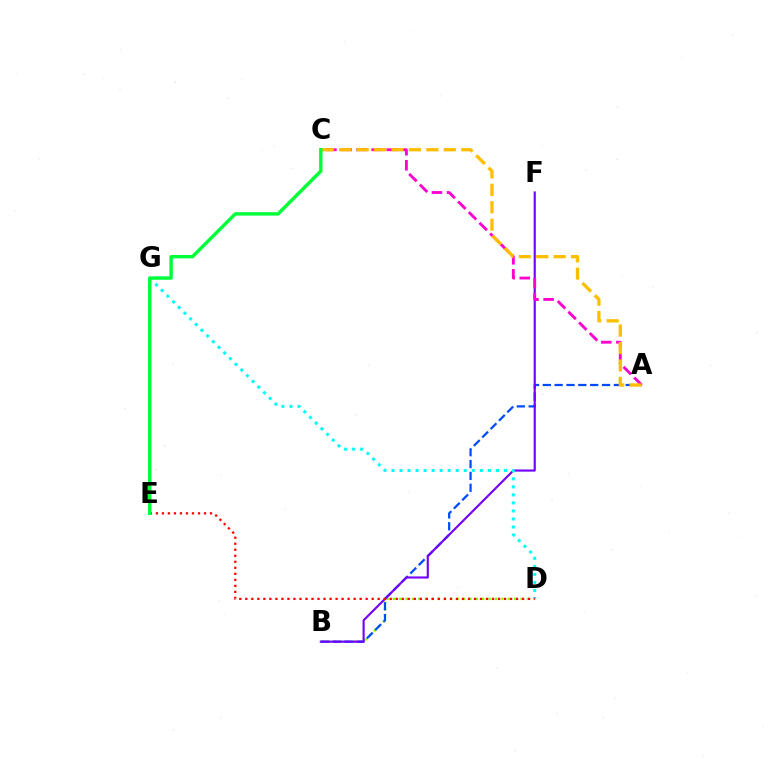{('B', 'D'): [{'color': '#84ff00', 'line_style': 'dotted', 'thickness': 1.73}], ('A', 'B'): [{'color': '#004bff', 'line_style': 'dashed', 'thickness': 1.61}], ('B', 'F'): [{'color': '#7200ff', 'line_style': 'solid', 'thickness': 1.54}], ('A', 'C'): [{'color': '#ff00cf', 'line_style': 'dashed', 'thickness': 2.05}, {'color': '#ffbd00', 'line_style': 'dashed', 'thickness': 2.37}], ('D', 'G'): [{'color': '#00fff6', 'line_style': 'dotted', 'thickness': 2.18}], ('D', 'E'): [{'color': '#ff0000', 'line_style': 'dotted', 'thickness': 1.63}], ('C', 'E'): [{'color': '#00ff39', 'line_style': 'solid', 'thickness': 2.46}]}